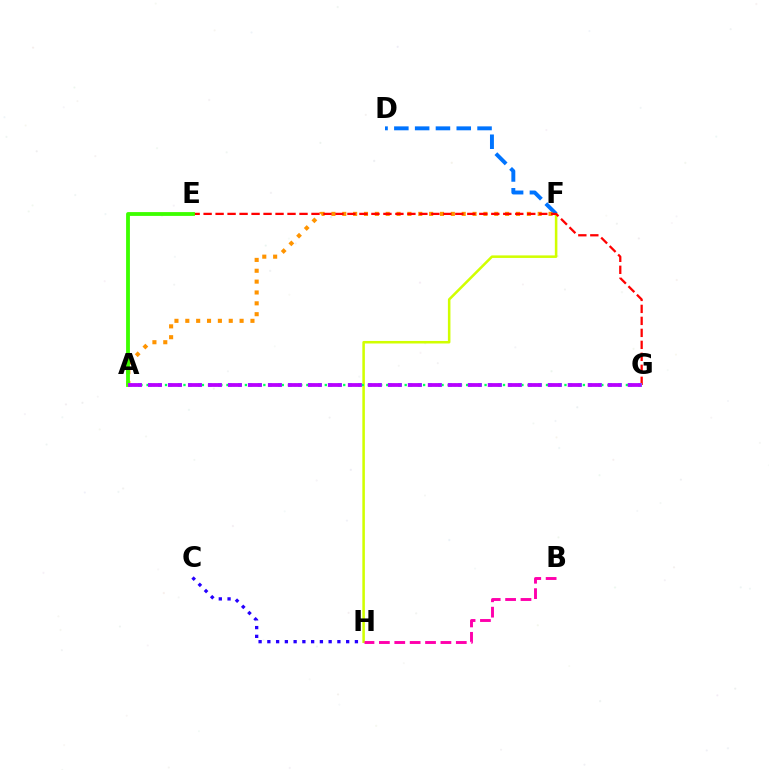{('F', 'H'): [{'color': '#d1ff00', 'line_style': 'solid', 'thickness': 1.83}], ('D', 'F'): [{'color': '#0074ff', 'line_style': 'dashed', 'thickness': 2.83}], ('A', 'F'): [{'color': '#ff9400', 'line_style': 'dotted', 'thickness': 2.95}], ('C', 'H'): [{'color': '#2500ff', 'line_style': 'dotted', 'thickness': 2.38}], ('E', 'G'): [{'color': '#ff0000', 'line_style': 'dashed', 'thickness': 1.63}], ('A', 'G'): [{'color': '#00ff5c', 'line_style': 'dotted', 'thickness': 1.67}, {'color': '#00fff6', 'line_style': 'dotted', 'thickness': 2.72}, {'color': '#b900ff', 'line_style': 'dashed', 'thickness': 2.72}], ('B', 'H'): [{'color': '#ff00ac', 'line_style': 'dashed', 'thickness': 2.09}], ('A', 'E'): [{'color': '#3dff00', 'line_style': 'solid', 'thickness': 2.75}]}